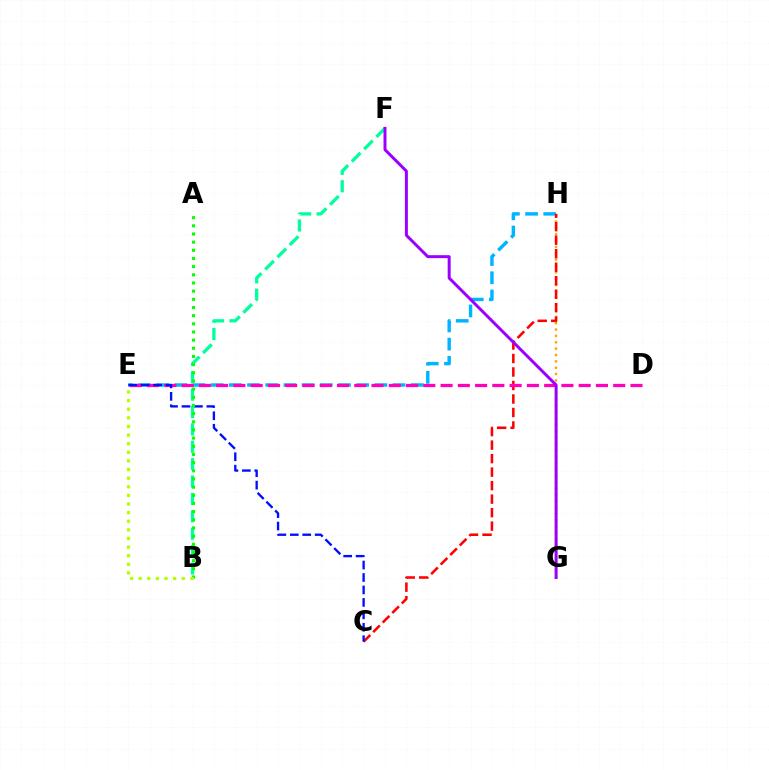{('E', 'H'): [{'color': '#00b5ff', 'line_style': 'dashed', 'thickness': 2.47}], ('G', 'H'): [{'color': '#ffa500', 'line_style': 'dotted', 'thickness': 1.73}], ('B', 'F'): [{'color': '#00ff9d', 'line_style': 'dashed', 'thickness': 2.36}], ('C', 'H'): [{'color': '#ff0000', 'line_style': 'dashed', 'thickness': 1.83}], ('D', 'E'): [{'color': '#ff00bd', 'line_style': 'dashed', 'thickness': 2.35}], ('F', 'G'): [{'color': '#9b00ff', 'line_style': 'solid', 'thickness': 2.15}], ('C', 'E'): [{'color': '#0010ff', 'line_style': 'dashed', 'thickness': 1.69}], ('A', 'B'): [{'color': '#08ff00', 'line_style': 'dotted', 'thickness': 2.22}], ('B', 'E'): [{'color': '#b3ff00', 'line_style': 'dotted', 'thickness': 2.34}]}